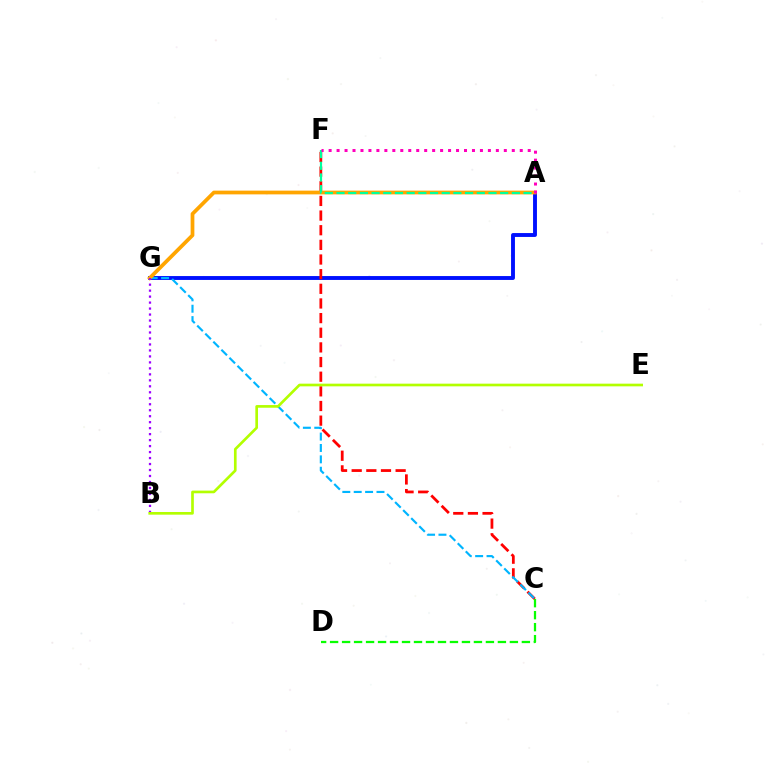{('A', 'G'): [{'color': '#0010ff', 'line_style': 'solid', 'thickness': 2.8}, {'color': '#ffa500', 'line_style': 'solid', 'thickness': 2.69}], ('C', 'F'): [{'color': '#ff0000', 'line_style': 'dashed', 'thickness': 1.99}], ('C', 'D'): [{'color': '#08ff00', 'line_style': 'dashed', 'thickness': 1.63}], ('C', 'G'): [{'color': '#00b5ff', 'line_style': 'dashed', 'thickness': 1.55}], ('B', 'G'): [{'color': '#9b00ff', 'line_style': 'dotted', 'thickness': 1.62}], ('A', 'F'): [{'color': '#00ff9d', 'line_style': 'dashed', 'thickness': 1.59}, {'color': '#ff00bd', 'line_style': 'dotted', 'thickness': 2.16}], ('B', 'E'): [{'color': '#b3ff00', 'line_style': 'solid', 'thickness': 1.92}]}